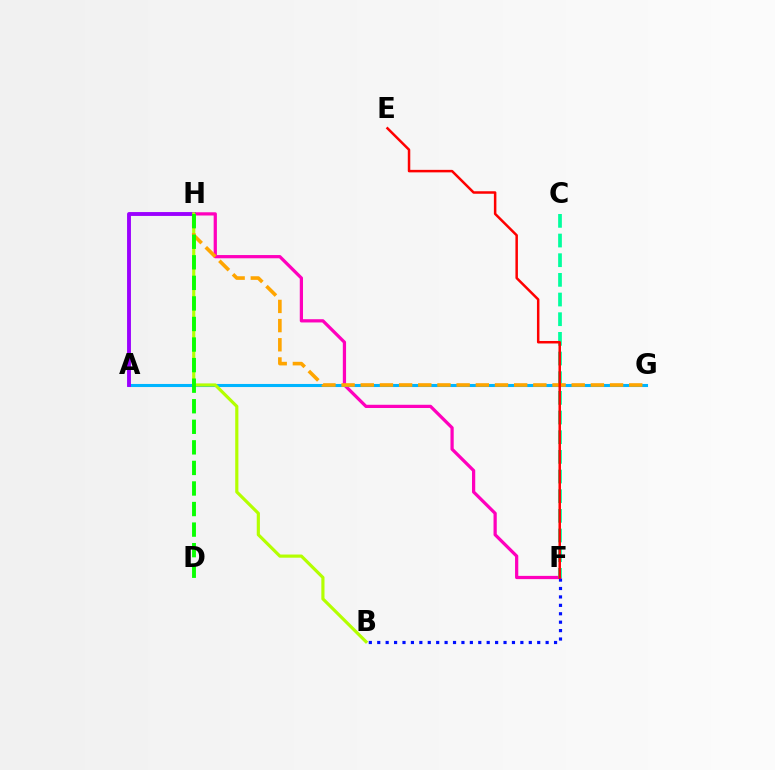{('F', 'H'): [{'color': '#ff00bd', 'line_style': 'solid', 'thickness': 2.33}], ('A', 'G'): [{'color': '#00b5ff', 'line_style': 'solid', 'thickness': 2.21}], ('B', 'F'): [{'color': '#0010ff', 'line_style': 'dotted', 'thickness': 2.29}], ('A', 'H'): [{'color': '#9b00ff', 'line_style': 'solid', 'thickness': 2.79}], ('B', 'H'): [{'color': '#b3ff00', 'line_style': 'solid', 'thickness': 2.28}], ('C', 'F'): [{'color': '#00ff9d', 'line_style': 'dashed', 'thickness': 2.67}], ('G', 'H'): [{'color': '#ffa500', 'line_style': 'dashed', 'thickness': 2.61}], ('D', 'H'): [{'color': '#08ff00', 'line_style': 'dashed', 'thickness': 2.79}], ('E', 'F'): [{'color': '#ff0000', 'line_style': 'solid', 'thickness': 1.8}]}